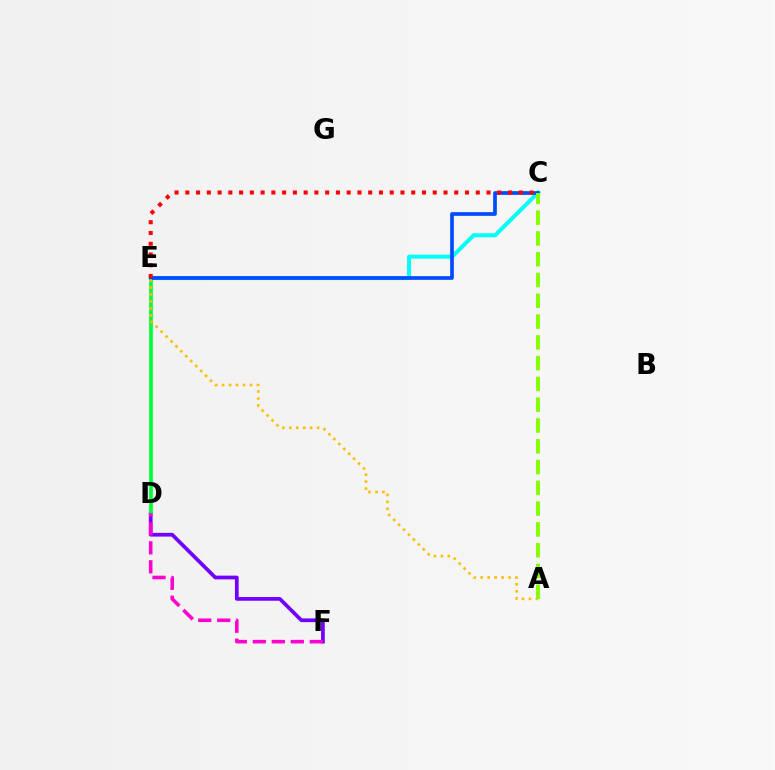{('D', 'F'): [{'color': '#7200ff', 'line_style': 'solid', 'thickness': 2.68}, {'color': '#ff00cf', 'line_style': 'dashed', 'thickness': 2.58}], ('C', 'E'): [{'color': '#00fff6', 'line_style': 'solid', 'thickness': 2.87}, {'color': '#004bff', 'line_style': 'solid', 'thickness': 2.66}, {'color': '#ff0000', 'line_style': 'dotted', 'thickness': 2.92}], ('D', 'E'): [{'color': '#00ff39', 'line_style': 'solid', 'thickness': 2.65}], ('A', 'E'): [{'color': '#ffbd00', 'line_style': 'dotted', 'thickness': 1.89}], ('A', 'C'): [{'color': '#84ff00', 'line_style': 'dashed', 'thickness': 2.82}]}